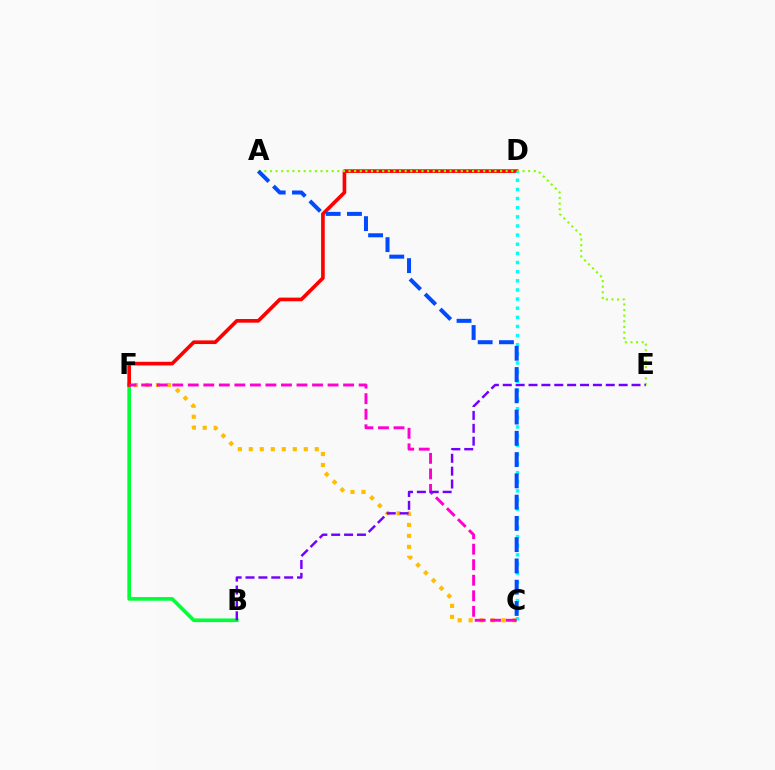{('C', 'F'): [{'color': '#ffbd00', 'line_style': 'dotted', 'thickness': 2.99}, {'color': '#ff00cf', 'line_style': 'dashed', 'thickness': 2.11}], ('B', 'F'): [{'color': '#00ff39', 'line_style': 'solid', 'thickness': 2.64}], ('D', 'F'): [{'color': '#ff0000', 'line_style': 'solid', 'thickness': 2.63}], ('C', 'D'): [{'color': '#00fff6', 'line_style': 'dotted', 'thickness': 2.48}], ('A', 'E'): [{'color': '#84ff00', 'line_style': 'dotted', 'thickness': 1.52}], ('A', 'C'): [{'color': '#004bff', 'line_style': 'dashed', 'thickness': 2.89}], ('B', 'E'): [{'color': '#7200ff', 'line_style': 'dashed', 'thickness': 1.75}]}